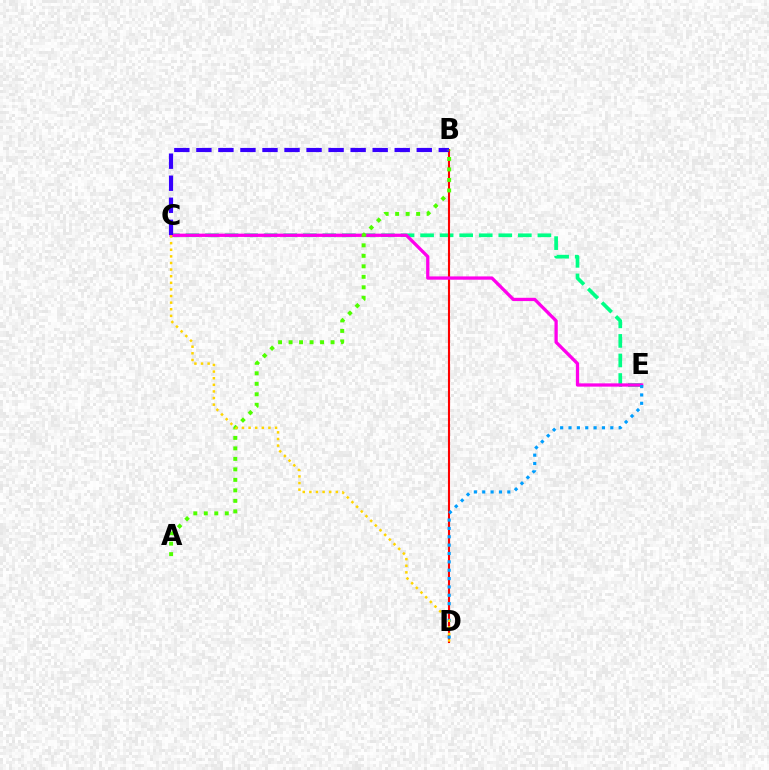{('C', 'E'): [{'color': '#00ff86', 'line_style': 'dashed', 'thickness': 2.66}, {'color': '#ff00ed', 'line_style': 'solid', 'thickness': 2.36}], ('B', 'D'): [{'color': '#ff0000', 'line_style': 'solid', 'thickness': 1.52}], ('B', 'C'): [{'color': '#3700ff', 'line_style': 'dashed', 'thickness': 2.99}], ('D', 'E'): [{'color': '#009eff', 'line_style': 'dotted', 'thickness': 2.27}], ('A', 'B'): [{'color': '#4fff00', 'line_style': 'dotted', 'thickness': 2.85}], ('C', 'D'): [{'color': '#ffd500', 'line_style': 'dotted', 'thickness': 1.8}]}